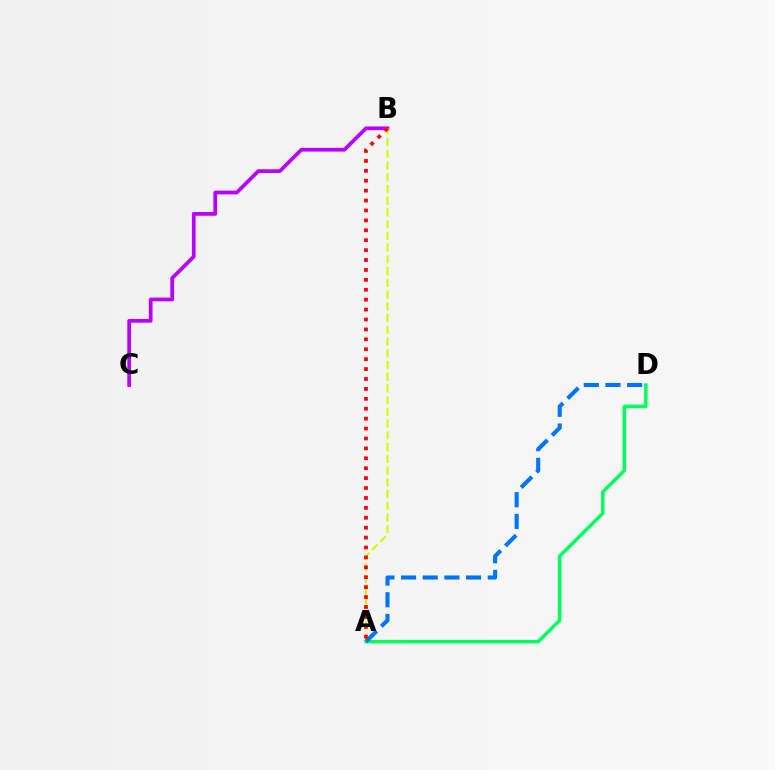{('B', 'C'): [{'color': '#b900ff', 'line_style': 'solid', 'thickness': 2.68}], ('A', 'D'): [{'color': '#00ff5c', 'line_style': 'solid', 'thickness': 2.51}, {'color': '#0074ff', 'line_style': 'dashed', 'thickness': 2.94}], ('A', 'B'): [{'color': '#d1ff00', 'line_style': 'dashed', 'thickness': 1.59}, {'color': '#ff0000', 'line_style': 'dotted', 'thickness': 2.69}]}